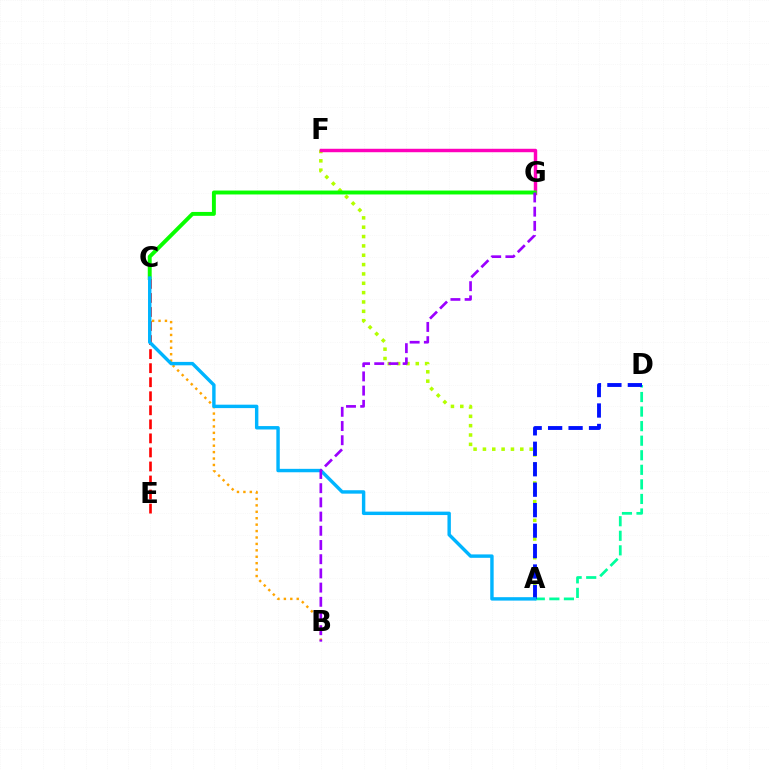{('A', 'F'): [{'color': '#b3ff00', 'line_style': 'dotted', 'thickness': 2.54}], ('A', 'D'): [{'color': '#00ff9d', 'line_style': 'dashed', 'thickness': 1.98}, {'color': '#0010ff', 'line_style': 'dashed', 'thickness': 2.78}], ('C', 'E'): [{'color': '#ff0000', 'line_style': 'dashed', 'thickness': 1.91}], ('F', 'G'): [{'color': '#ff00bd', 'line_style': 'solid', 'thickness': 2.48}], ('C', 'G'): [{'color': '#08ff00', 'line_style': 'solid', 'thickness': 2.82}], ('B', 'C'): [{'color': '#ffa500', 'line_style': 'dotted', 'thickness': 1.75}], ('A', 'C'): [{'color': '#00b5ff', 'line_style': 'solid', 'thickness': 2.46}], ('B', 'G'): [{'color': '#9b00ff', 'line_style': 'dashed', 'thickness': 1.93}]}